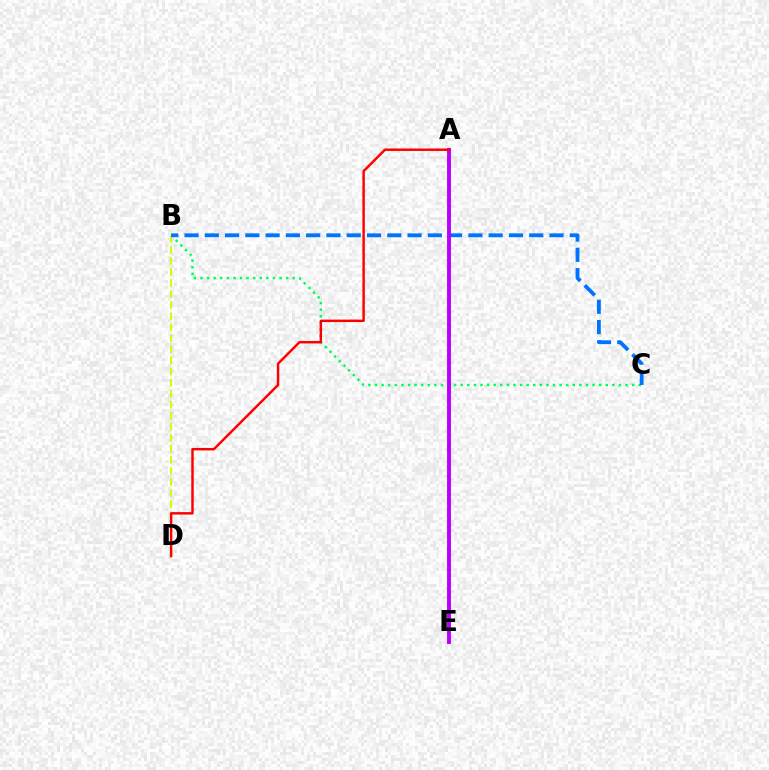{('B', 'C'): [{'color': '#00ff5c', 'line_style': 'dotted', 'thickness': 1.79}, {'color': '#0074ff', 'line_style': 'dashed', 'thickness': 2.75}], ('B', 'D'): [{'color': '#d1ff00', 'line_style': 'dashed', 'thickness': 1.5}], ('A', 'E'): [{'color': '#b900ff', 'line_style': 'solid', 'thickness': 2.81}], ('A', 'D'): [{'color': '#ff0000', 'line_style': 'solid', 'thickness': 1.76}]}